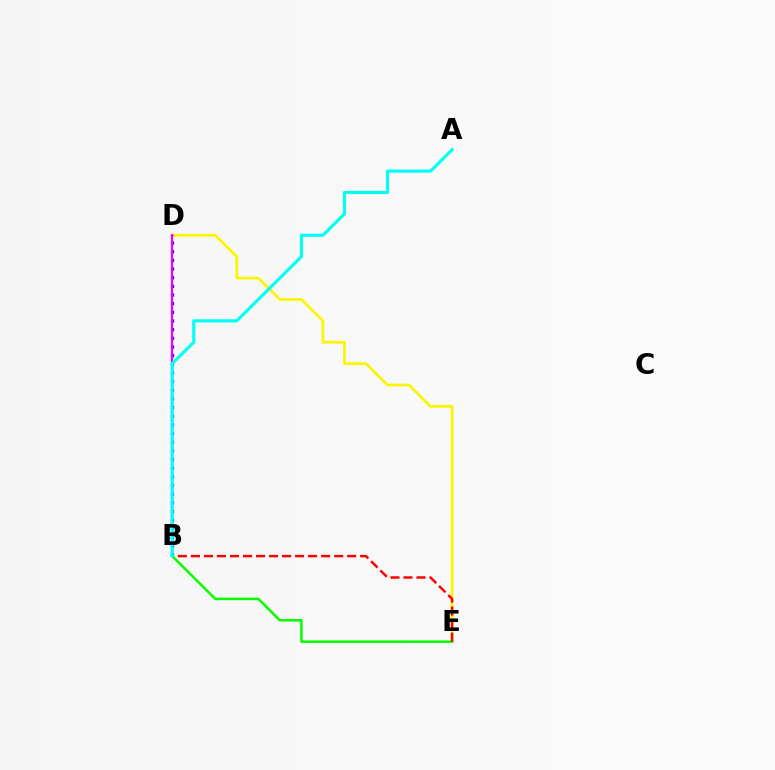{('D', 'E'): [{'color': '#fcf500', 'line_style': 'solid', 'thickness': 1.95}], ('B', 'D'): [{'color': '#0010ff', 'line_style': 'dotted', 'thickness': 2.35}, {'color': '#ee00ff', 'line_style': 'solid', 'thickness': 1.57}], ('B', 'E'): [{'color': '#08ff00', 'line_style': 'solid', 'thickness': 1.82}, {'color': '#ff0000', 'line_style': 'dashed', 'thickness': 1.77}], ('A', 'B'): [{'color': '#00fff6', 'line_style': 'solid', 'thickness': 2.24}]}